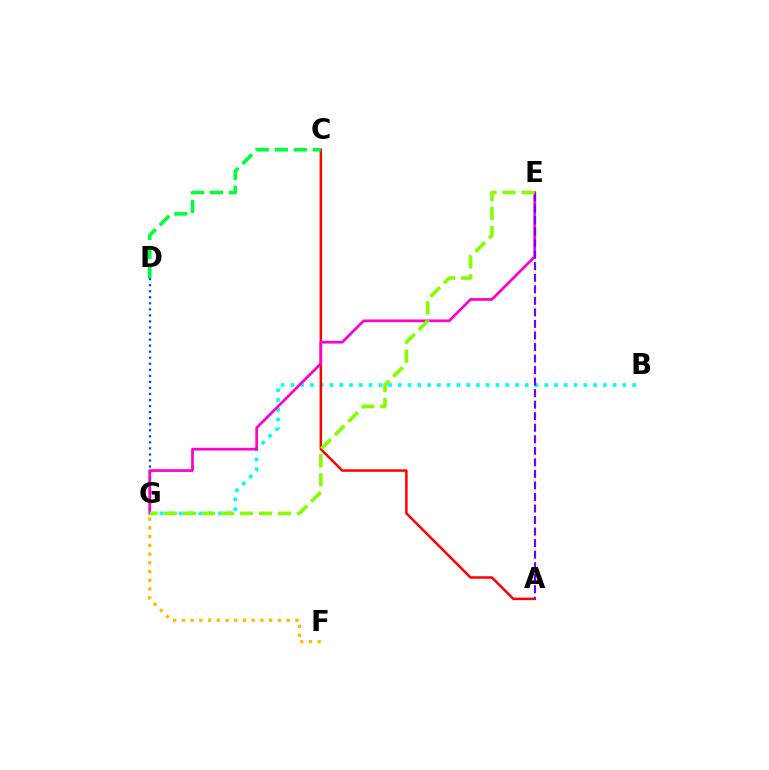{('B', 'G'): [{'color': '#00fff6', 'line_style': 'dotted', 'thickness': 2.65}], ('A', 'C'): [{'color': '#ff0000', 'line_style': 'solid', 'thickness': 1.8}], ('D', 'G'): [{'color': '#004bff', 'line_style': 'dotted', 'thickness': 1.64}], ('E', 'G'): [{'color': '#ff00cf', 'line_style': 'solid', 'thickness': 1.96}, {'color': '#84ff00', 'line_style': 'dashed', 'thickness': 2.59}], ('F', 'G'): [{'color': '#ffbd00', 'line_style': 'dotted', 'thickness': 2.37}], ('C', 'D'): [{'color': '#00ff39', 'line_style': 'dashed', 'thickness': 2.58}], ('A', 'E'): [{'color': '#7200ff', 'line_style': 'dashed', 'thickness': 1.57}]}